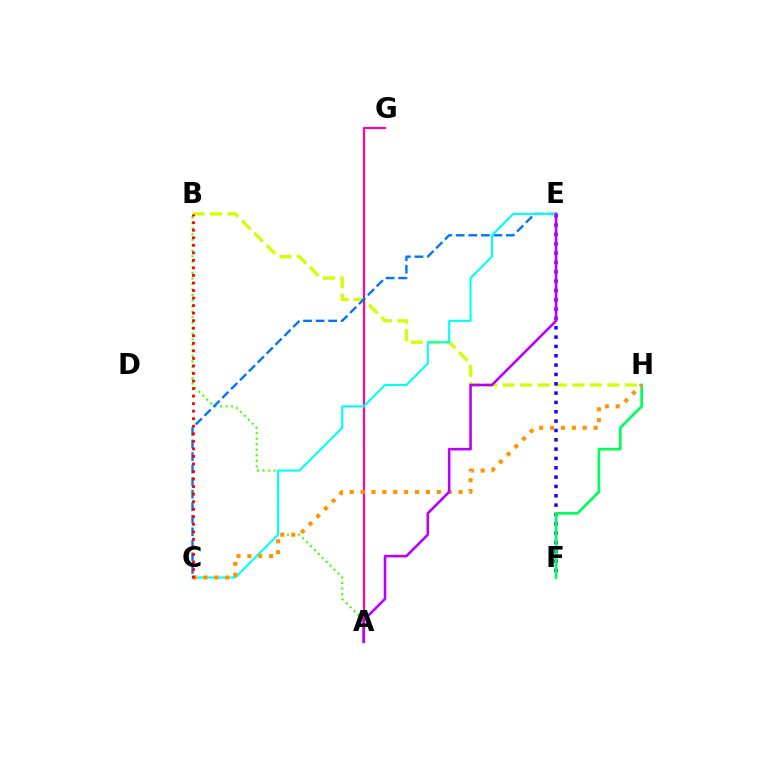{('B', 'H'): [{'color': '#d1ff00', 'line_style': 'dashed', 'thickness': 2.37}], ('A', 'B'): [{'color': '#3dff00', 'line_style': 'dotted', 'thickness': 1.5}], ('A', 'G'): [{'color': '#ff00ac', 'line_style': 'solid', 'thickness': 1.56}], ('E', 'F'): [{'color': '#2500ff', 'line_style': 'dotted', 'thickness': 2.54}], ('C', 'E'): [{'color': '#0074ff', 'line_style': 'dashed', 'thickness': 1.7}, {'color': '#00fff6', 'line_style': 'solid', 'thickness': 1.51}], ('F', 'H'): [{'color': '#00ff5c', 'line_style': 'solid', 'thickness': 1.96}], ('C', 'H'): [{'color': '#ff9400', 'line_style': 'dotted', 'thickness': 2.96}], ('A', 'E'): [{'color': '#b900ff', 'line_style': 'solid', 'thickness': 1.86}], ('B', 'C'): [{'color': '#ff0000', 'line_style': 'dotted', 'thickness': 2.05}]}